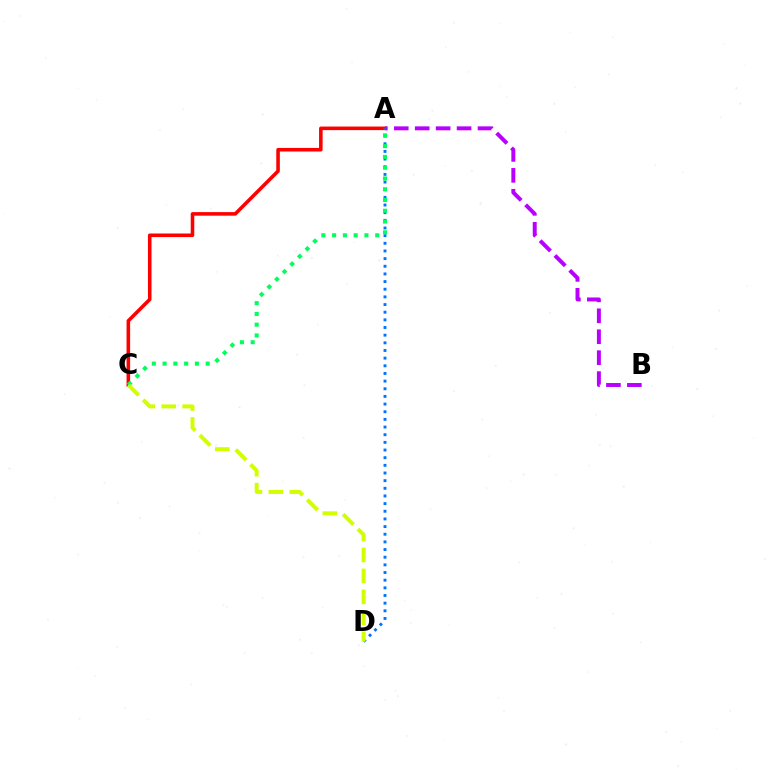{('A', 'C'): [{'color': '#ff0000', 'line_style': 'solid', 'thickness': 2.57}, {'color': '#00ff5c', 'line_style': 'dotted', 'thickness': 2.93}], ('A', 'B'): [{'color': '#b900ff', 'line_style': 'dashed', 'thickness': 2.84}], ('A', 'D'): [{'color': '#0074ff', 'line_style': 'dotted', 'thickness': 2.08}], ('C', 'D'): [{'color': '#d1ff00', 'line_style': 'dashed', 'thickness': 2.85}]}